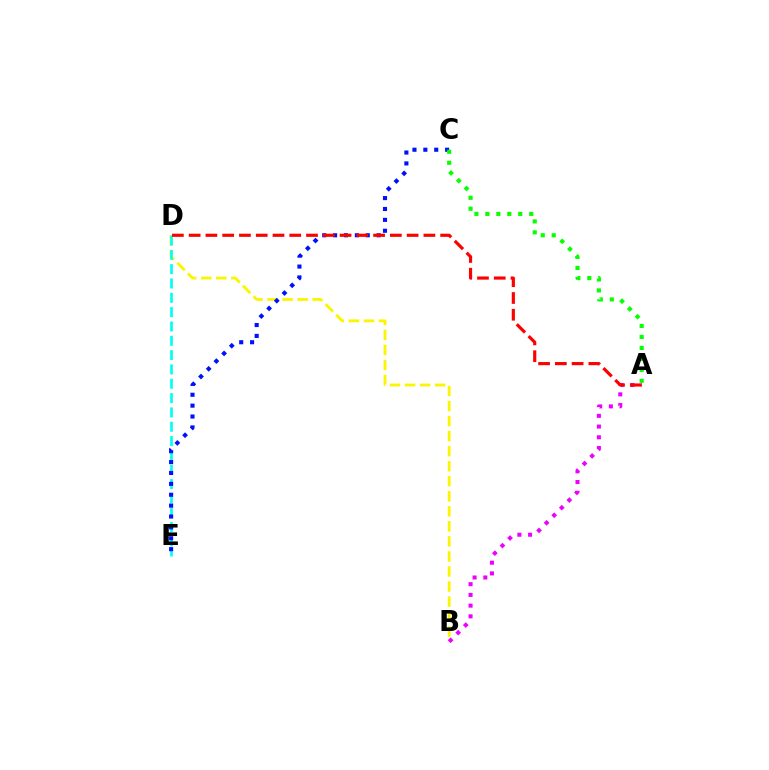{('B', 'D'): [{'color': '#fcf500', 'line_style': 'dashed', 'thickness': 2.04}], ('A', 'B'): [{'color': '#ee00ff', 'line_style': 'dotted', 'thickness': 2.91}], ('D', 'E'): [{'color': '#00fff6', 'line_style': 'dashed', 'thickness': 1.95}], ('C', 'E'): [{'color': '#0010ff', 'line_style': 'dotted', 'thickness': 2.96}], ('A', 'C'): [{'color': '#08ff00', 'line_style': 'dotted', 'thickness': 2.98}], ('A', 'D'): [{'color': '#ff0000', 'line_style': 'dashed', 'thickness': 2.28}]}